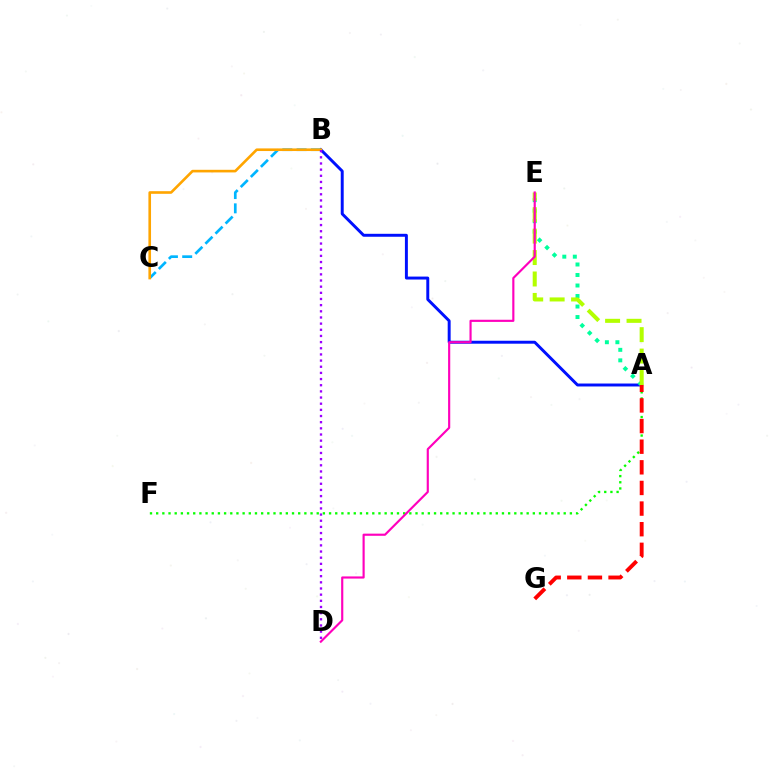{('A', 'F'): [{'color': '#08ff00', 'line_style': 'dotted', 'thickness': 1.68}], ('A', 'B'): [{'color': '#0010ff', 'line_style': 'solid', 'thickness': 2.12}], ('A', 'E'): [{'color': '#00ff9d', 'line_style': 'dotted', 'thickness': 2.86}, {'color': '#b3ff00', 'line_style': 'dashed', 'thickness': 2.91}], ('B', 'C'): [{'color': '#00b5ff', 'line_style': 'dashed', 'thickness': 1.94}, {'color': '#ffa500', 'line_style': 'solid', 'thickness': 1.89}], ('B', 'D'): [{'color': '#9b00ff', 'line_style': 'dotted', 'thickness': 1.67}], ('A', 'G'): [{'color': '#ff0000', 'line_style': 'dashed', 'thickness': 2.8}], ('D', 'E'): [{'color': '#ff00bd', 'line_style': 'solid', 'thickness': 1.55}]}